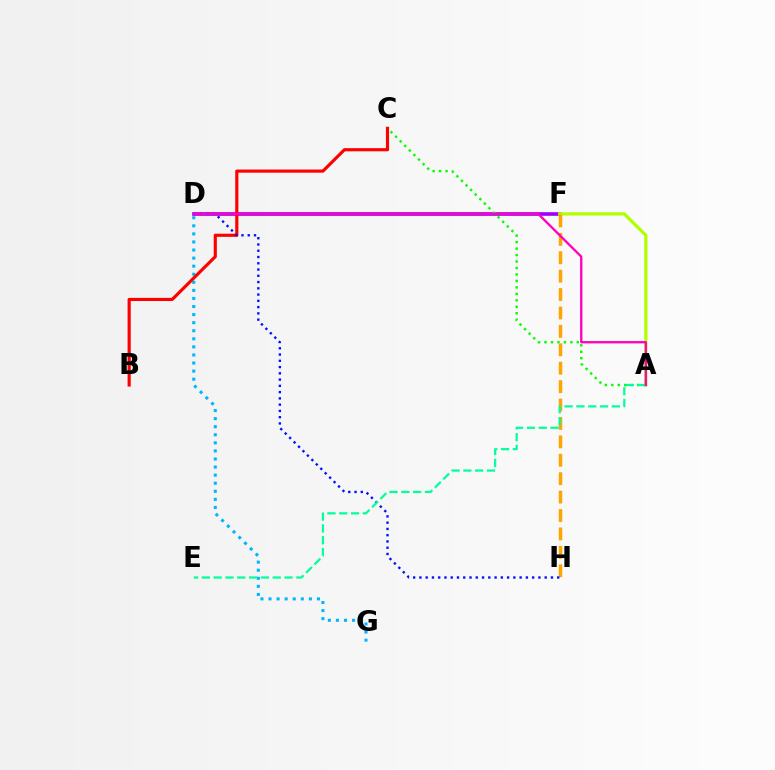{('D', 'F'): [{'color': '#9b00ff', 'line_style': 'solid', 'thickness': 2.61}], ('A', 'C'): [{'color': '#08ff00', 'line_style': 'dotted', 'thickness': 1.76}], ('A', 'F'): [{'color': '#b3ff00', 'line_style': 'solid', 'thickness': 2.34}], ('F', 'H'): [{'color': '#ffa500', 'line_style': 'dashed', 'thickness': 2.5}], ('D', 'G'): [{'color': '#00b5ff', 'line_style': 'dotted', 'thickness': 2.19}], ('B', 'C'): [{'color': '#ff0000', 'line_style': 'solid', 'thickness': 2.27}], ('D', 'H'): [{'color': '#0010ff', 'line_style': 'dotted', 'thickness': 1.7}], ('A', 'E'): [{'color': '#00ff9d', 'line_style': 'dashed', 'thickness': 1.6}], ('A', 'D'): [{'color': '#ff00bd', 'line_style': 'solid', 'thickness': 1.67}]}